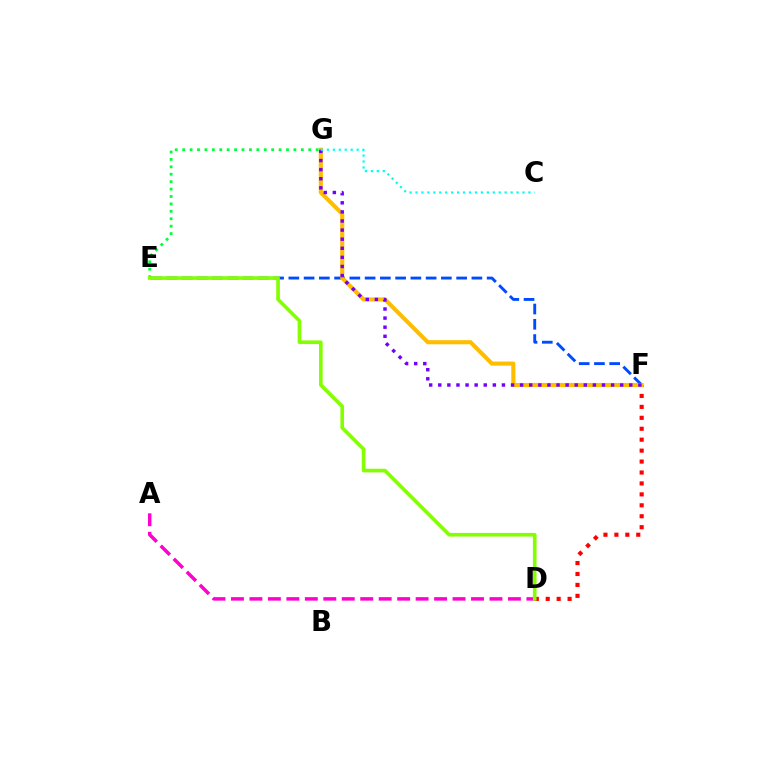{('D', 'F'): [{'color': '#ff0000', 'line_style': 'dotted', 'thickness': 2.97}], ('E', 'F'): [{'color': '#004bff', 'line_style': 'dashed', 'thickness': 2.07}], ('F', 'G'): [{'color': '#ffbd00', 'line_style': 'solid', 'thickness': 2.96}, {'color': '#7200ff', 'line_style': 'dotted', 'thickness': 2.47}], ('A', 'D'): [{'color': '#ff00cf', 'line_style': 'dashed', 'thickness': 2.51}], ('E', 'G'): [{'color': '#00ff39', 'line_style': 'dotted', 'thickness': 2.02}], ('D', 'E'): [{'color': '#84ff00', 'line_style': 'solid', 'thickness': 2.62}], ('C', 'G'): [{'color': '#00fff6', 'line_style': 'dotted', 'thickness': 1.61}]}